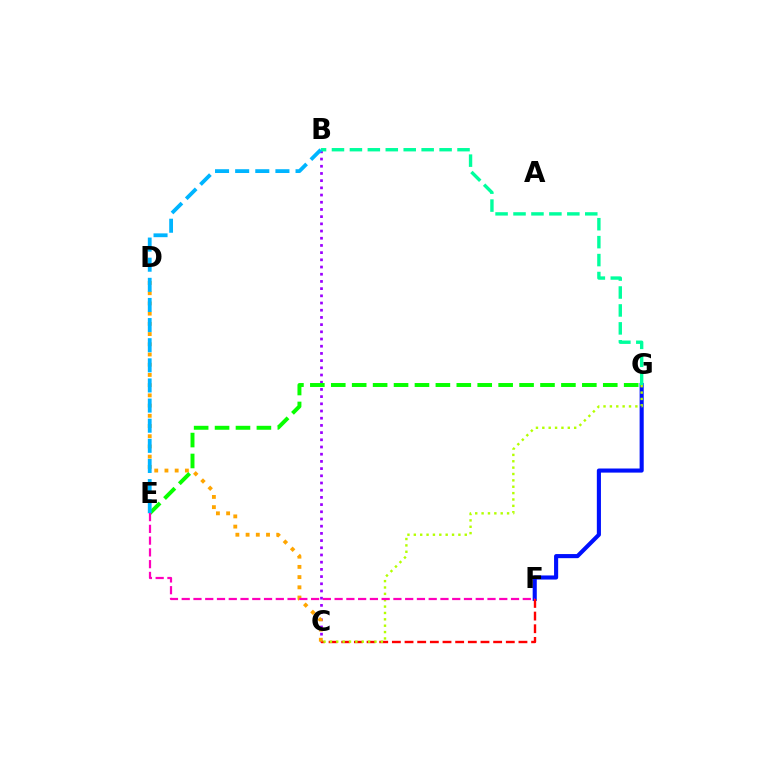{('B', 'C'): [{'color': '#9b00ff', 'line_style': 'dotted', 'thickness': 1.96}], ('F', 'G'): [{'color': '#0010ff', 'line_style': 'solid', 'thickness': 2.95}], ('C', 'F'): [{'color': '#ff0000', 'line_style': 'dashed', 'thickness': 1.72}], ('C', 'G'): [{'color': '#b3ff00', 'line_style': 'dotted', 'thickness': 1.73}], ('C', 'D'): [{'color': '#ffa500', 'line_style': 'dotted', 'thickness': 2.78}], ('B', 'G'): [{'color': '#00ff9d', 'line_style': 'dashed', 'thickness': 2.44}], ('E', 'G'): [{'color': '#08ff00', 'line_style': 'dashed', 'thickness': 2.84}], ('B', 'E'): [{'color': '#00b5ff', 'line_style': 'dashed', 'thickness': 2.73}], ('E', 'F'): [{'color': '#ff00bd', 'line_style': 'dashed', 'thickness': 1.6}]}